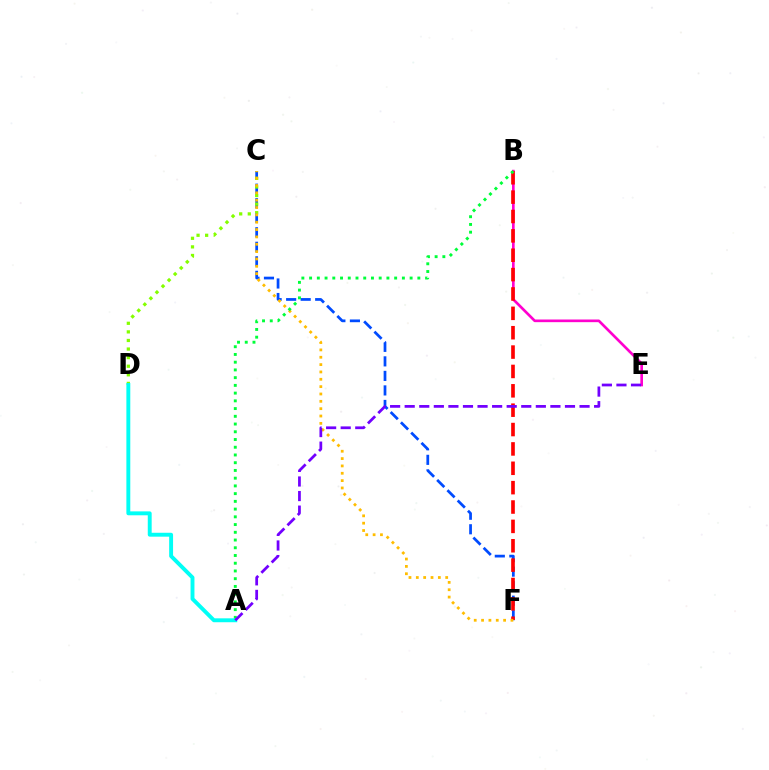{('C', 'F'): [{'color': '#004bff', 'line_style': 'dashed', 'thickness': 1.97}, {'color': '#ffbd00', 'line_style': 'dotted', 'thickness': 2.0}], ('C', 'D'): [{'color': '#84ff00', 'line_style': 'dotted', 'thickness': 2.33}], ('B', 'E'): [{'color': '#ff00cf', 'line_style': 'solid', 'thickness': 1.92}], ('B', 'F'): [{'color': '#ff0000', 'line_style': 'dashed', 'thickness': 2.63}], ('A', 'B'): [{'color': '#00ff39', 'line_style': 'dotted', 'thickness': 2.1}], ('A', 'D'): [{'color': '#00fff6', 'line_style': 'solid', 'thickness': 2.81}], ('A', 'E'): [{'color': '#7200ff', 'line_style': 'dashed', 'thickness': 1.98}]}